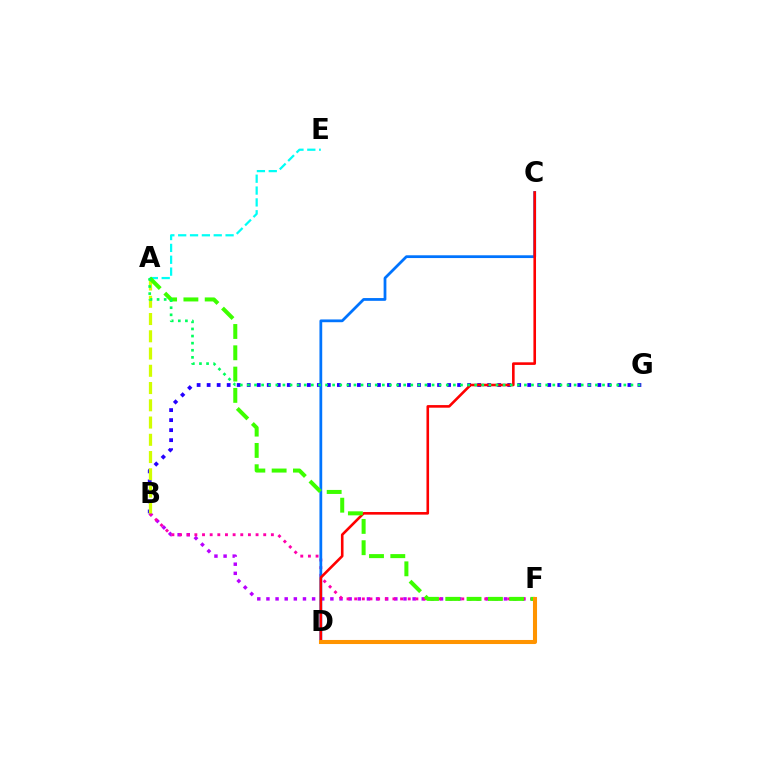{('B', 'F'): [{'color': '#b900ff', 'line_style': 'dotted', 'thickness': 2.48}, {'color': '#ff00ac', 'line_style': 'dotted', 'thickness': 2.08}], ('B', 'G'): [{'color': '#2500ff', 'line_style': 'dotted', 'thickness': 2.72}], ('A', 'E'): [{'color': '#00fff6', 'line_style': 'dashed', 'thickness': 1.61}], ('C', 'D'): [{'color': '#0074ff', 'line_style': 'solid', 'thickness': 1.99}, {'color': '#ff0000', 'line_style': 'solid', 'thickness': 1.87}], ('A', 'B'): [{'color': '#d1ff00', 'line_style': 'dashed', 'thickness': 2.34}], ('A', 'F'): [{'color': '#3dff00', 'line_style': 'dashed', 'thickness': 2.89}], ('D', 'F'): [{'color': '#ff9400', 'line_style': 'solid', 'thickness': 2.93}], ('A', 'G'): [{'color': '#00ff5c', 'line_style': 'dotted', 'thickness': 1.93}]}